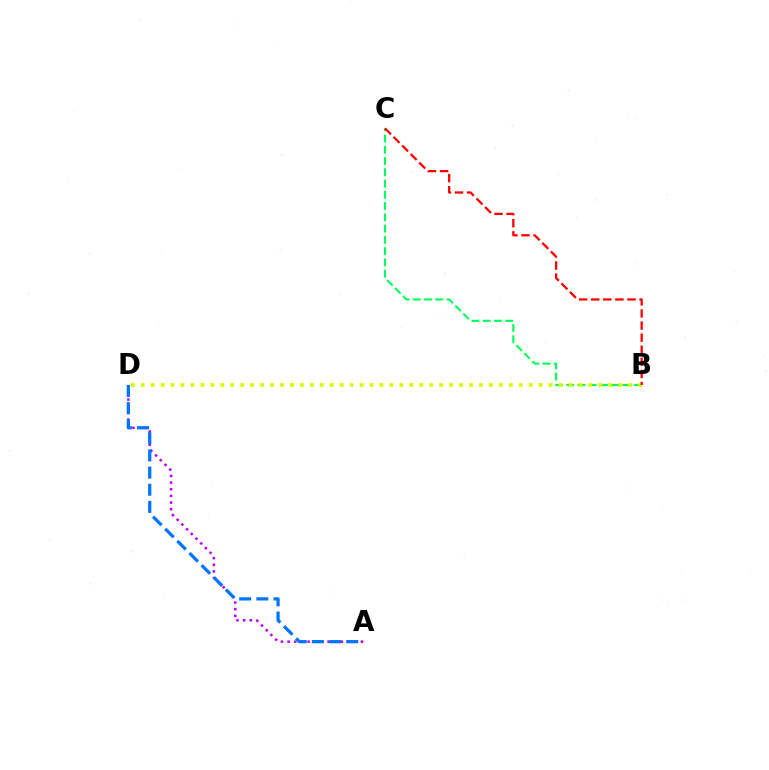{('A', 'D'): [{'color': '#b900ff', 'line_style': 'dotted', 'thickness': 1.81}, {'color': '#0074ff', 'line_style': 'dashed', 'thickness': 2.33}], ('B', 'C'): [{'color': '#00ff5c', 'line_style': 'dashed', 'thickness': 1.53}, {'color': '#ff0000', 'line_style': 'dashed', 'thickness': 1.64}], ('B', 'D'): [{'color': '#d1ff00', 'line_style': 'dotted', 'thickness': 2.7}]}